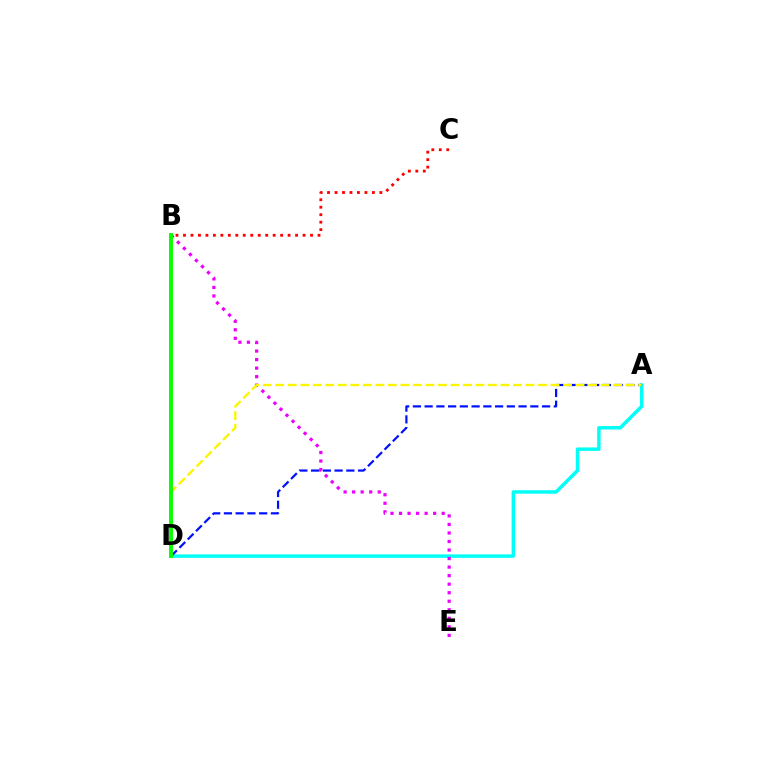{('A', 'D'): [{'color': '#00fff6', 'line_style': 'solid', 'thickness': 2.49}, {'color': '#0010ff', 'line_style': 'dashed', 'thickness': 1.6}, {'color': '#fcf500', 'line_style': 'dashed', 'thickness': 1.7}], ('B', 'E'): [{'color': '#ee00ff', 'line_style': 'dotted', 'thickness': 2.32}], ('B', 'D'): [{'color': '#08ff00', 'line_style': 'solid', 'thickness': 2.82}], ('B', 'C'): [{'color': '#ff0000', 'line_style': 'dotted', 'thickness': 2.03}]}